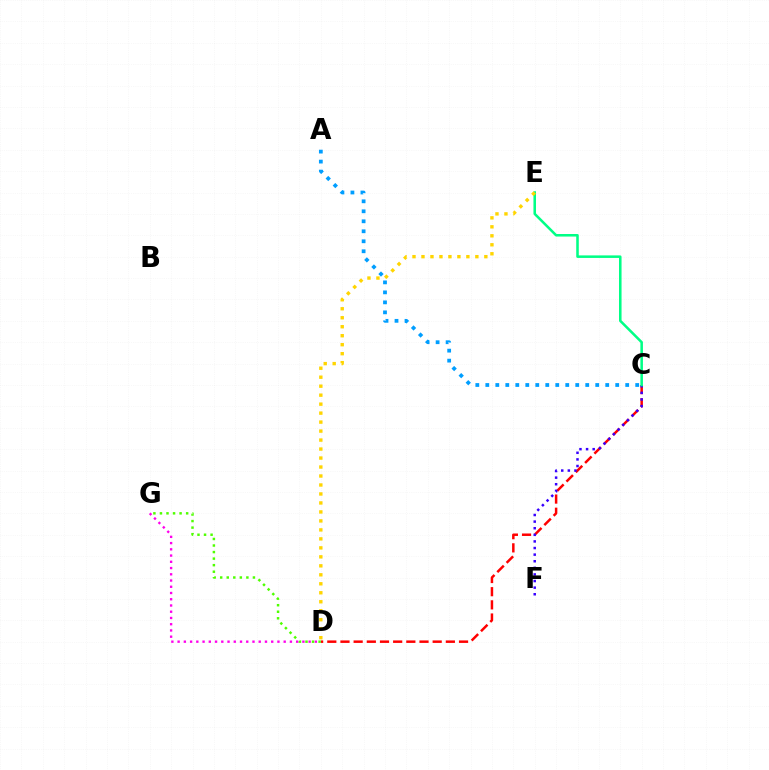{('C', 'D'): [{'color': '#ff0000', 'line_style': 'dashed', 'thickness': 1.79}], ('C', 'F'): [{'color': '#3700ff', 'line_style': 'dotted', 'thickness': 1.79}], ('C', 'E'): [{'color': '#00ff86', 'line_style': 'solid', 'thickness': 1.83}], ('D', 'G'): [{'color': '#4fff00', 'line_style': 'dotted', 'thickness': 1.78}, {'color': '#ff00ed', 'line_style': 'dotted', 'thickness': 1.7}], ('D', 'E'): [{'color': '#ffd500', 'line_style': 'dotted', 'thickness': 2.44}], ('A', 'C'): [{'color': '#009eff', 'line_style': 'dotted', 'thickness': 2.72}]}